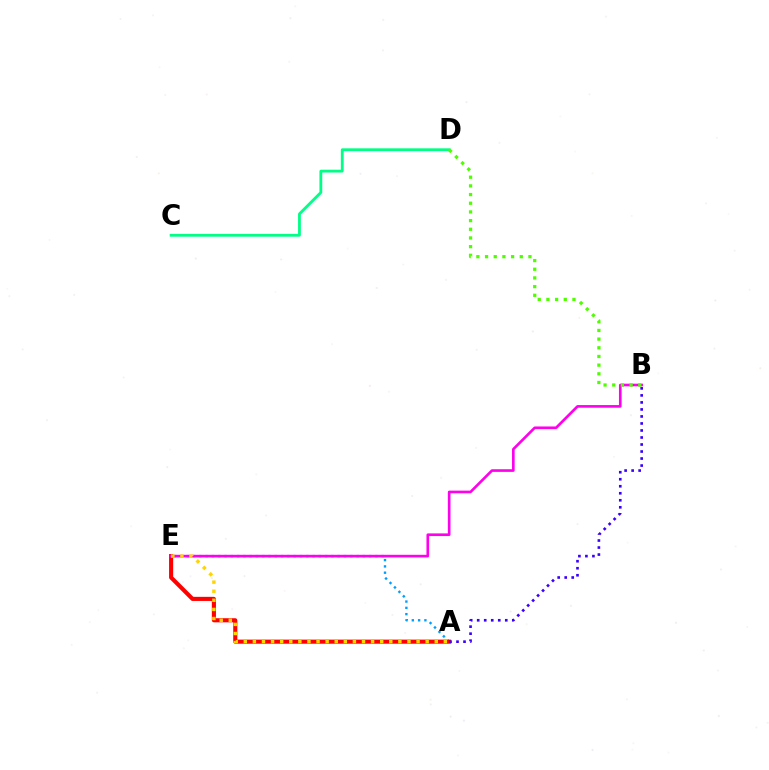{('A', 'E'): [{'color': '#009eff', 'line_style': 'dotted', 'thickness': 1.71}, {'color': '#ff0000', 'line_style': 'solid', 'thickness': 2.95}, {'color': '#ffd500', 'line_style': 'dotted', 'thickness': 2.47}], ('B', 'E'): [{'color': '#ff00ed', 'line_style': 'solid', 'thickness': 1.91}], ('C', 'D'): [{'color': '#00ff86', 'line_style': 'solid', 'thickness': 2.02}], ('B', 'D'): [{'color': '#4fff00', 'line_style': 'dotted', 'thickness': 2.36}], ('A', 'B'): [{'color': '#3700ff', 'line_style': 'dotted', 'thickness': 1.91}]}